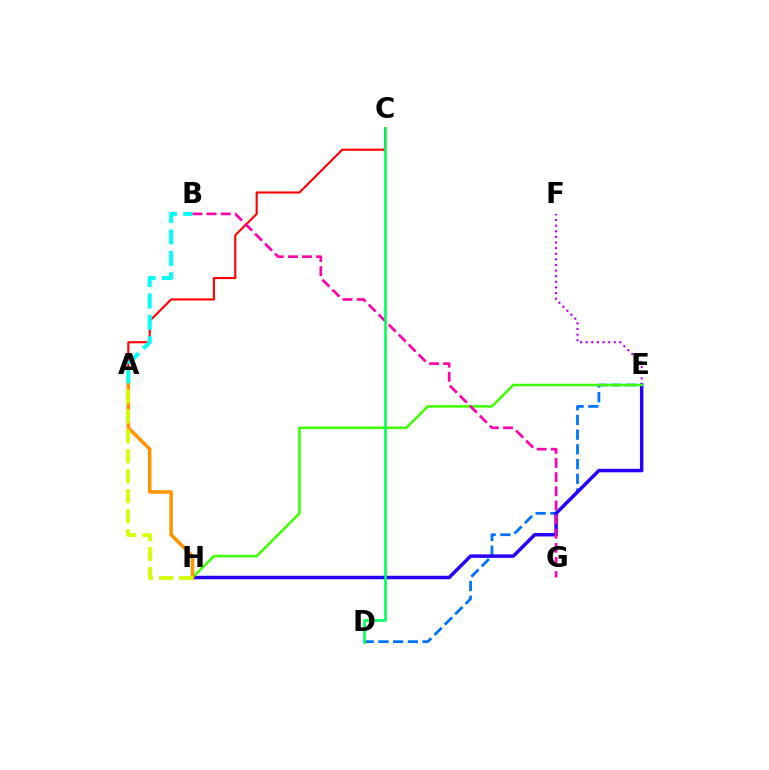{('A', 'C'): [{'color': '#ff0000', 'line_style': 'solid', 'thickness': 1.52}], ('E', 'F'): [{'color': '#b900ff', 'line_style': 'dotted', 'thickness': 1.52}], ('D', 'E'): [{'color': '#0074ff', 'line_style': 'dashed', 'thickness': 2.0}], ('A', 'B'): [{'color': '#00fff6', 'line_style': 'dashed', 'thickness': 2.9}], ('E', 'H'): [{'color': '#2500ff', 'line_style': 'solid', 'thickness': 2.5}, {'color': '#3dff00', 'line_style': 'solid', 'thickness': 1.82}], ('B', 'G'): [{'color': '#ff00ac', 'line_style': 'dashed', 'thickness': 1.92}], ('A', 'H'): [{'color': '#ff9400', 'line_style': 'solid', 'thickness': 2.54}, {'color': '#d1ff00', 'line_style': 'dashed', 'thickness': 2.71}], ('C', 'D'): [{'color': '#00ff5c', 'line_style': 'solid', 'thickness': 1.88}]}